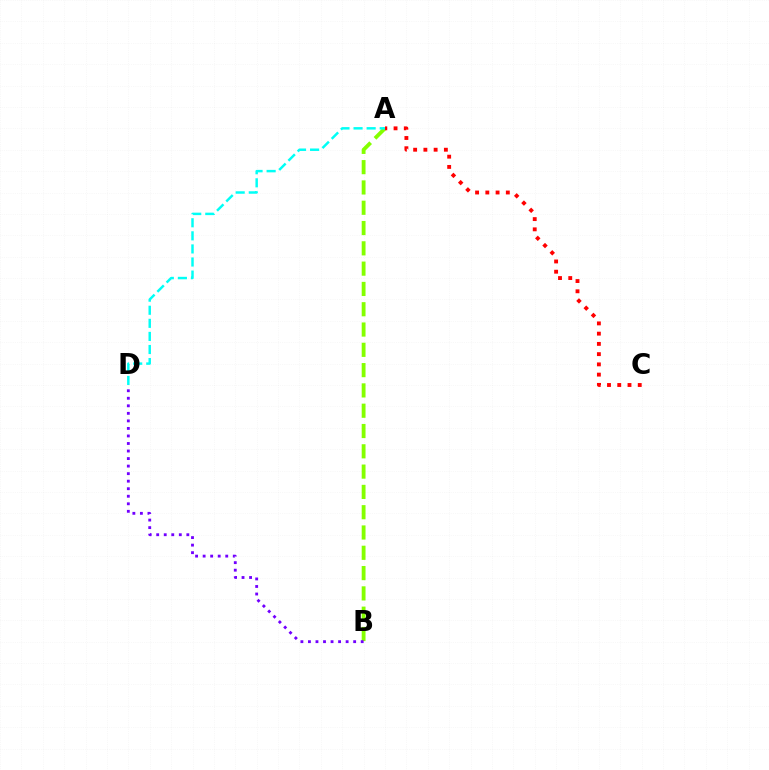{('A', 'B'): [{'color': '#84ff00', 'line_style': 'dashed', 'thickness': 2.76}], ('A', 'D'): [{'color': '#00fff6', 'line_style': 'dashed', 'thickness': 1.78}], ('A', 'C'): [{'color': '#ff0000', 'line_style': 'dotted', 'thickness': 2.78}], ('B', 'D'): [{'color': '#7200ff', 'line_style': 'dotted', 'thickness': 2.05}]}